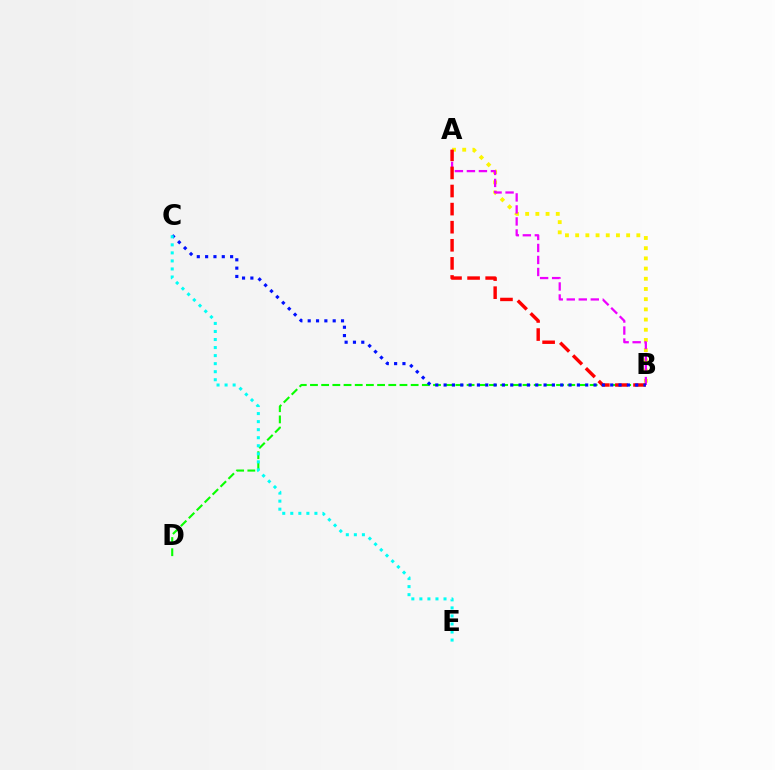{('B', 'D'): [{'color': '#08ff00', 'line_style': 'dashed', 'thickness': 1.52}], ('A', 'B'): [{'color': '#fcf500', 'line_style': 'dotted', 'thickness': 2.77}, {'color': '#ee00ff', 'line_style': 'dashed', 'thickness': 1.63}, {'color': '#ff0000', 'line_style': 'dashed', 'thickness': 2.46}], ('B', 'C'): [{'color': '#0010ff', 'line_style': 'dotted', 'thickness': 2.26}], ('C', 'E'): [{'color': '#00fff6', 'line_style': 'dotted', 'thickness': 2.19}]}